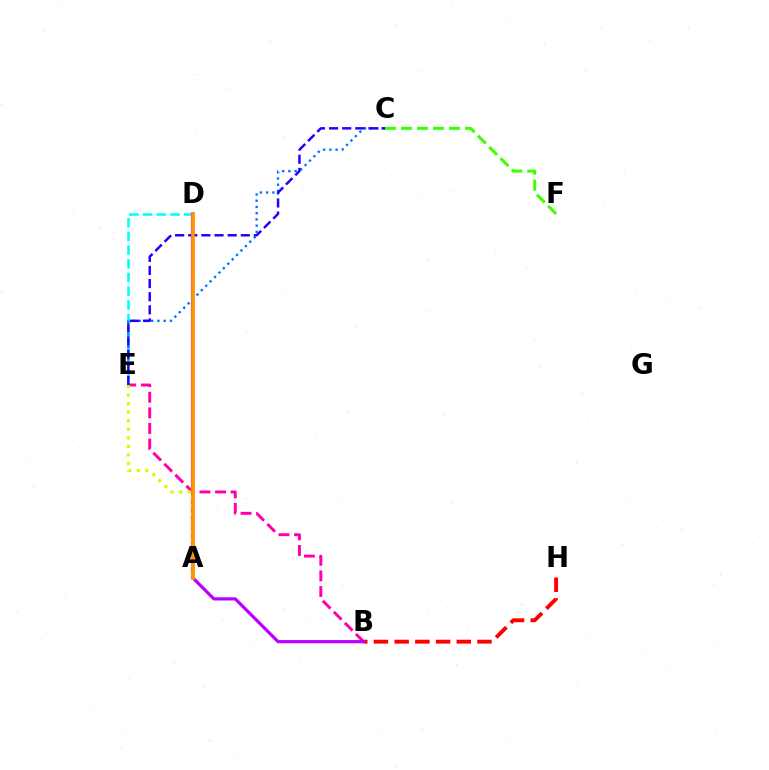{('B', 'H'): [{'color': '#ff0000', 'line_style': 'dashed', 'thickness': 2.81}], ('B', 'E'): [{'color': '#ff00ac', 'line_style': 'dashed', 'thickness': 2.12}], ('D', 'E'): [{'color': '#00fff6', 'line_style': 'dashed', 'thickness': 1.86}], ('A', 'D'): [{'color': '#00ff5c', 'line_style': 'solid', 'thickness': 1.52}, {'color': '#ff9400', 'line_style': 'solid', 'thickness': 2.64}], ('B', 'D'): [{'color': '#b900ff', 'line_style': 'solid', 'thickness': 2.3}], ('C', 'E'): [{'color': '#0074ff', 'line_style': 'dotted', 'thickness': 1.69}, {'color': '#2500ff', 'line_style': 'dashed', 'thickness': 1.78}], ('A', 'E'): [{'color': '#d1ff00', 'line_style': 'dotted', 'thickness': 2.32}], ('C', 'F'): [{'color': '#3dff00', 'line_style': 'dashed', 'thickness': 2.17}]}